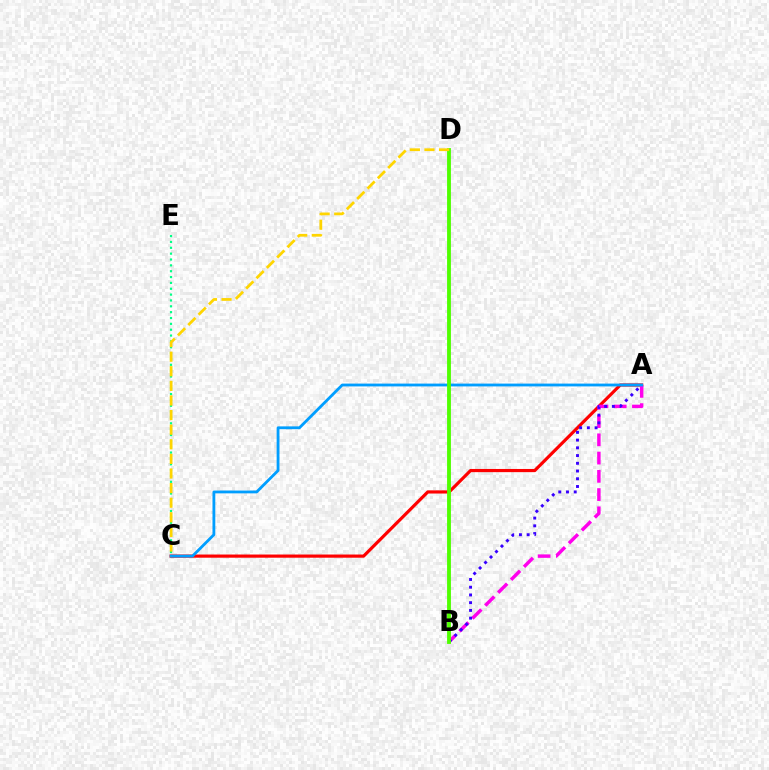{('C', 'E'): [{'color': '#00ff86', 'line_style': 'dotted', 'thickness': 1.59}], ('A', 'C'): [{'color': '#ff0000', 'line_style': 'solid', 'thickness': 2.29}, {'color': '#009eff', 'line_style': 'solid', 'thickness': 2.03}], ('A', 'B'): [{'color': '#ff00ed', 'line_style': 'dashed', 'thickness': 2.48}, {'color': '#3700ff', 'line_style': 'dotted', 'thickness': 2.1}], ('B', 'D'): [{'color': '#4fff00', 'line_style': 'solid', 'thickness': 2.77}], ('C', 'D'): [{'color': '#ffd500', 'line_style': 'dashed', 'thickness': 1.98}]}